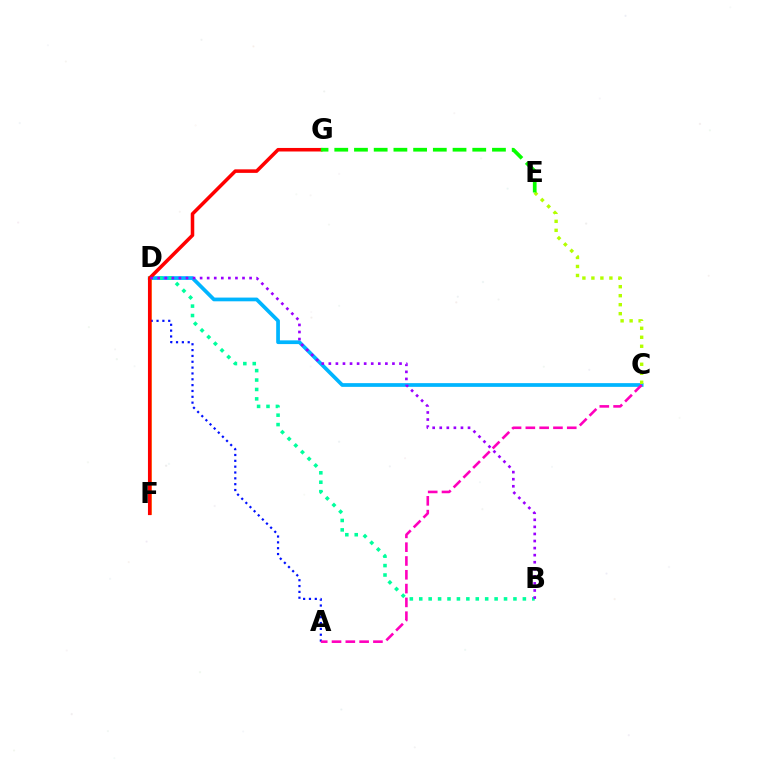{('C', 'D'): [{'color': '#00b5ff', 'line_style': 'solid', 'thickness': 2.68}], ('B', 'D'): [{'color': '#00ff9d', 'line_style': 'dotted', 'thickness': 2.56}, {'color': '#9b00ff', 'line_style': 'dotted', 'thickness': 1.92}], ('C', 'E'): [{'color': '#b3ff00', 'line_style': 'dotted', 'thickness': 2.44}], ('D', 'F'): [{'color': '#ffa500', 'line_style': 'solid', 'thickness': 2.58}], ('A', 'D'): [{'color': '#0010ff', 'line_style': 'dotted', 'thickness': 1.59}], ('A', 'C'): [{'color': '#ff00bd', 'line_style': 'dashed', 'thickness': 1.88}], ('F', 'G'): [{'color': '#ff0000', 'line_style': 'solid', 'thickness': 2.55}], ('E', 'G'): [{'color': '#08ff00', 'line_style': 'dashed', 'thickness': 2.68}]}